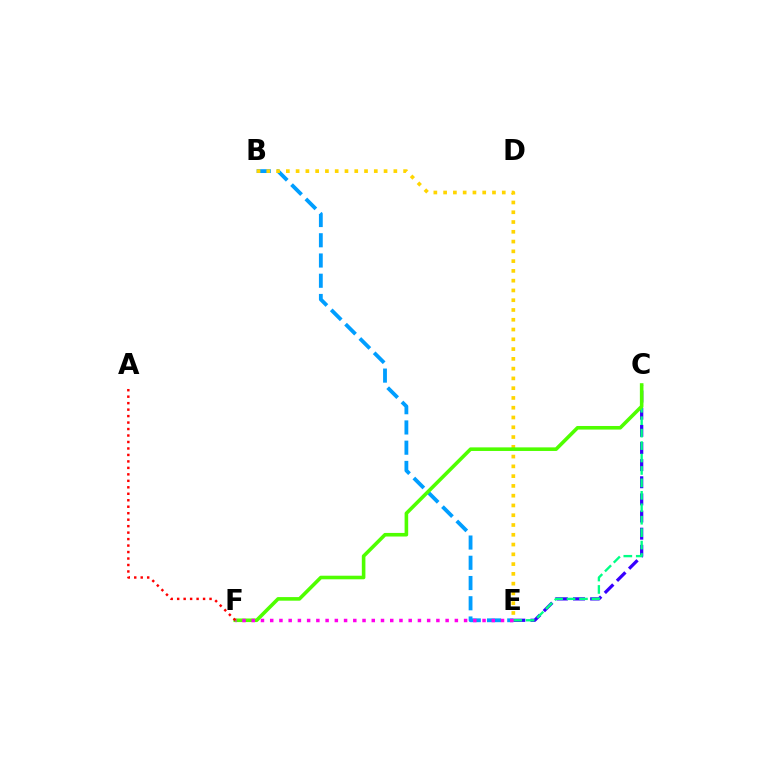{('B', 'E'): [{'color': '#009eff', 'line_style': 'dashed', 'thickness': 2.75}, {'color': '#ffd500', 'line_style': 'dotted', 'thickness': 2.66}], ('C', 'E'): [{'color': '#3700ff', 'line_style': 'dashed', 'thickness': 2.33}, {'color': '#00ff86', 'line_style': 'dashed', 'thickness': 1.69}], ('C', 'F'): [{'color': '#4fff00', 'line_style': 'solid', 'thickness': 2.59}], ('E', 'F'): [{'color': '#ff00ed', 'line_style': 'dotted', 'thickness': 2.51}], ('A', 'F'): [{'color': '#ff0000', 'line_style': 'dotted', 'thickness': 1.76}]}